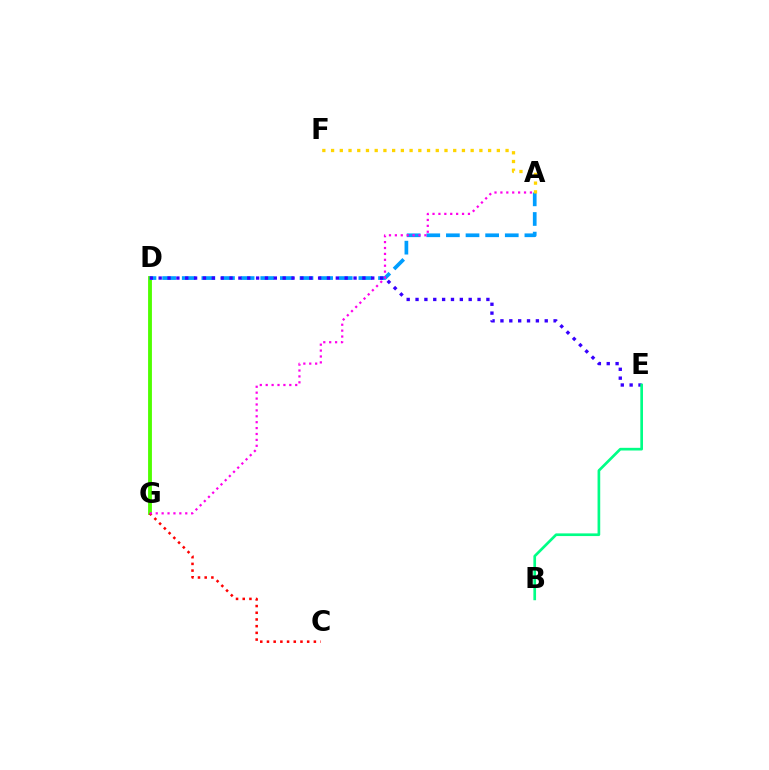{('D', 'G'): [{'color': '#4fff00', 'line_style': 'solid', 'thickness': 2.77}], ('C', 'G'): [{'color': '#ff0000', 'line_style': 'dotted', 'thickness': 1.82}], ('A', 'D'): [{'color': '#009eff', 'line_style': 'dashed', 'thickness': 2.67}], ('A', 'F'): [{'color': '#ffd500', 'line_style': 'dotted', 'thickness': 2.37}], ('A', 'G'): [{'color': '#ff00ed', 'line_style': 'dotted', 'thickness': 1.6}], ('D', 'E'): [{'color': '#3700ff', 'line_style': 'dotted', 'thickness': 2.41}], ('B', 'E'): [{'color': '#00ff86', 'line_style': 'solid', 'thickness': 1.93}]}